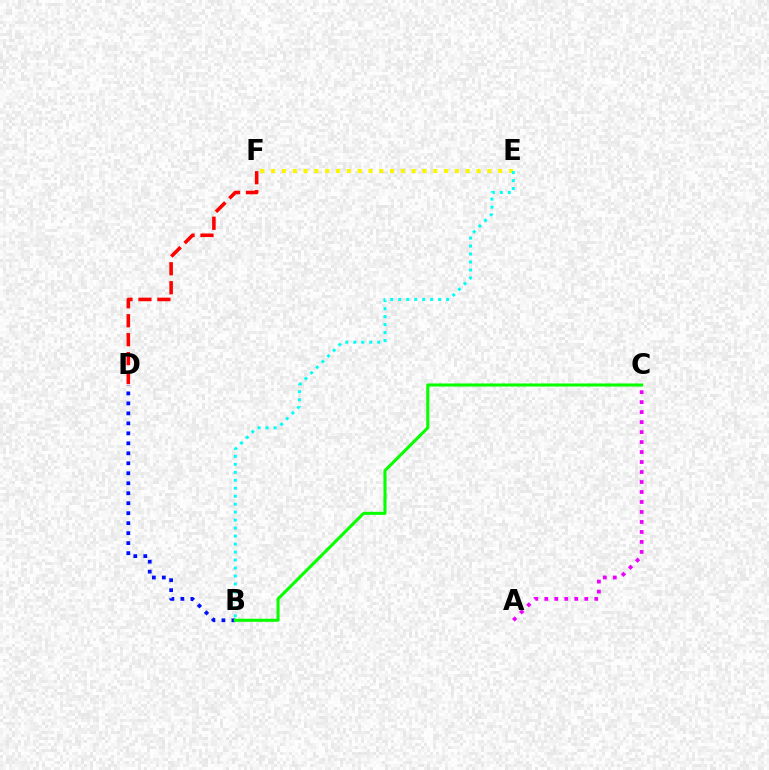{('E', 'F'): [{'color': '#fcf500', 'line_style': 'dotted', 'thickness': 2.94}], ('B', 'E'): [{'color': '#00fff6', 'line_style': 'dotted', 'thickness': 2.17}], ('B', 'D'): [{'color': '#0010ff', 'line_style': 'dotted', 'thickness': 2.71}], ('D', 'F'): [{'color': '#ff0000', 'line_style': 'dashed', 'thickness': 2.57}], ('A', 'C'): [{'color': '#ee00ff', 'line_style': 'dotted', 'thickness': 2.71}], ('B', 'C'): [{'color': '#08ff00', 'line_style': 'solid', 'thickness': 2.21}]}